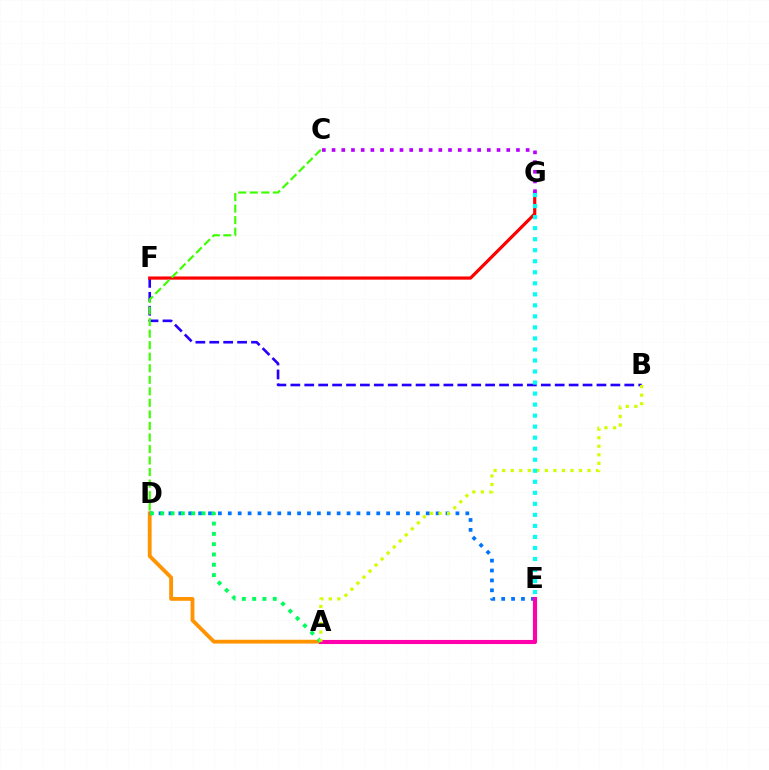{('B', 'F'): [{'color': '#2500ff', 'line_style': 'dashed', 'thickness': 1.89}], ('A', 'D'): [{'color': '#ff9400', 'line_style': 'solid', 'thickness': 2.74}, {'color': '#00ff5c', 'line_style': 'dotted', 'thickness': 2.8}], ('D', 'E'): [{'color': '#0074ff', 'line_style': 'dotted', 'thickness': 2.69}], ('F', 'G'): [{'color': '#ff0000', 'line_style': 'solid', 'thickness': 2.3}], ('A', 'E'): [{'color': '#ff00ac', 'line_style': 'solid', 'thickness': 2.96}], ('A', 'B'): [{'color': '#d1ff00', 'line_style': 'dotted', 'thickness': 2.32}], ('C', 'G'): [{'color': '#b900ff', 'line_style': 'dotted', 'thickness': 2.64}], ('C', 'D'): [{'color': '#3dff00', 'line_style': 'dashed', 'thickness': 1.57}], ('E', 'G'): [{'color': '#00fff6', 'line_style': 'dotted', 'thickness': 3.0}]}